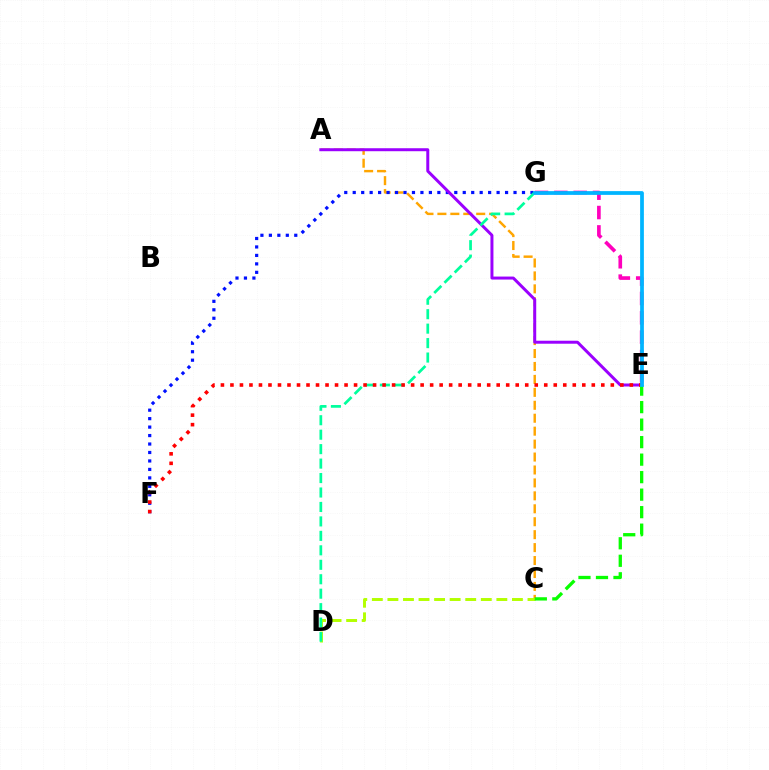{('A', 'C'): [{'color': '#ffa500', 'line_style': 'dashed', 'thickness': 1.76}], ('C', 'D'): [{'color': '#b3ff00', 'line_style': 'dashed', 'thickness': 2.11}], ('F', 'G'): [{'color': '#0010ff', 'line_style': 'dotted', 'thickness': 2.3}], ('E', 'G'): [{'color': '#ff00bd', 'line_style': 'dashed', 'thickness': 2.63}, {'color': '#00b5ff', 'line_style': 'solid', 'thickness': 2.7}], ('A', 'E'): [{'color': '#9b00ff', 'line_style': 'solid', 'thickness': 2.15}], ('D', 'G'): [{'color': '#00ff9d', 'line_style': 'dashed', 'thickness': 1.96}], ('E', 'F'): [{'color': '#ff0000', 'line_style': 'dotted', 'thickness': 2.58}], ('C', 'E'): [{'color': '#08ff00', 'line_style': 'dashed', 'thickness': 2.38}]}